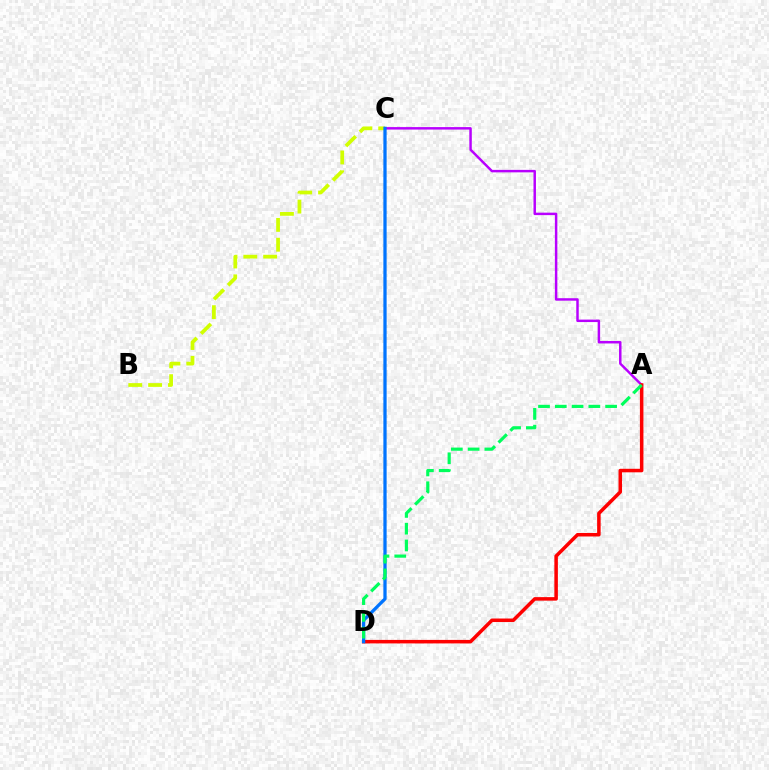{('A', 'C'): [{'color': '#b900ff', 'line_style': 'solid', 'thickness': 1.78}], ('A', 'D'): [{'color': '#ff0000', 'line_style': 'solid', 'thickness': 2.54}, {'color': '#00ff5c', 'line_style': 'dashed', 'thickness': 2.28}], ('B', 'C'): [{'color': '#d1ff00', 'line_style': 'dashed', 'thickness': 2.7}], ('C', 'D'): [{'color': '#0074ff', 'line_style': 'solid', 'thickness': 2.34}]}